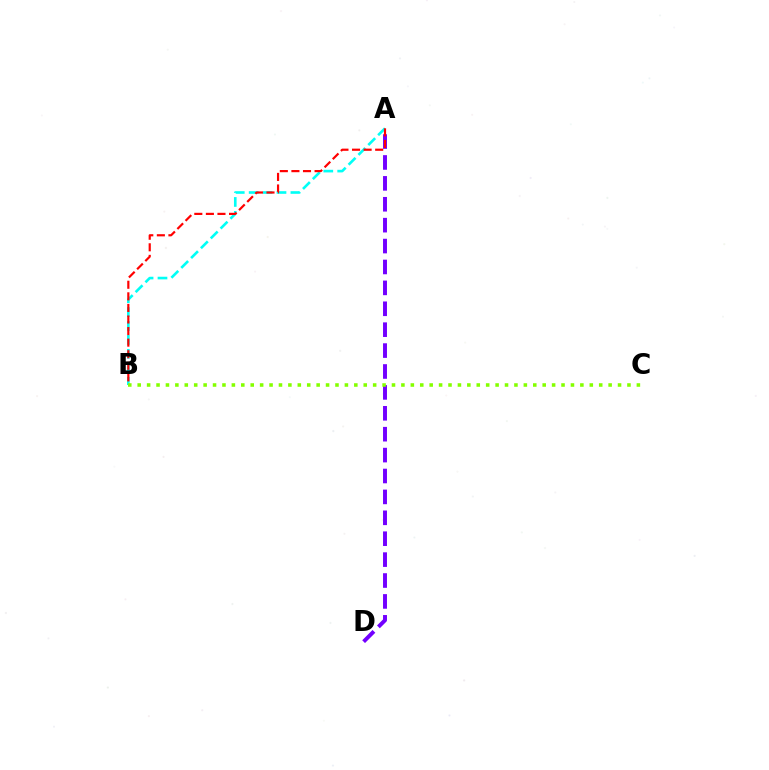{('A', 'D'): [{'color': '#7200ff', 'line_style': 'dashed', 'thickness': 2.84}], ('A', 'B'): [{'color': '#00fff6', 'line_style': 'dashed', 'thickness': 1.89}, {'color': '#ff0000', 'line_style': 'dashed', 'thickness': 1.57}], ('B', 'C'): [{'color': '#84ff00', 'line_style': 'dotted', 'thickness': 2.56}]}